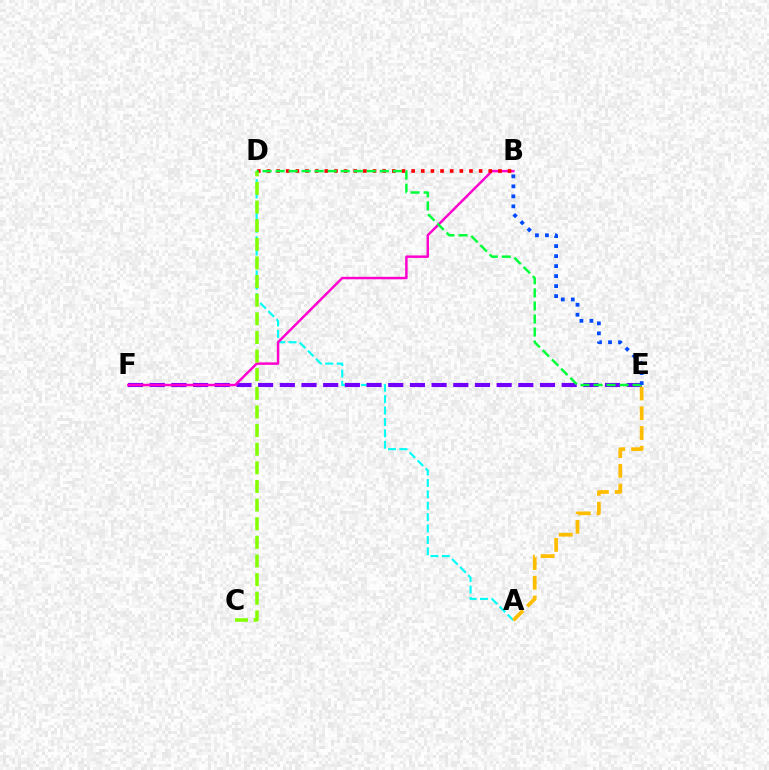{('A', 'D'): [{'color': '#00fff6', 'line_style': 'dashed', 'thickness': 1.55}], ('E', 'F'): [{'color': '#7200ff', 'line_style': 'dashed', 'thickness': 2.95}], ('B', 'F'): [{'color': '#ff00cf', 'line_style': 'solid', 'thickness': 1.78}], ('A', 'E'): [{'color': '#ffbd00', 'line_style': 'dashed', 'thickness': 2.68}], ('B', 'D'): [{'color': '#ff0000', 'line_style': 'dotted', 'thickness': 2.62}], ('C', 'D'): [{'color': '#84ff00', 'line_style': 'dashed', 'thickness': 2.53}], ('D', 'E'): [{'color': '#00ff39', 'line_style': 'dashed', 'thickness': 1.77}], ('B', 'E'): [{'color': '#004bff', 'line_style': 'dotted', 'thickness': 2.72}]}